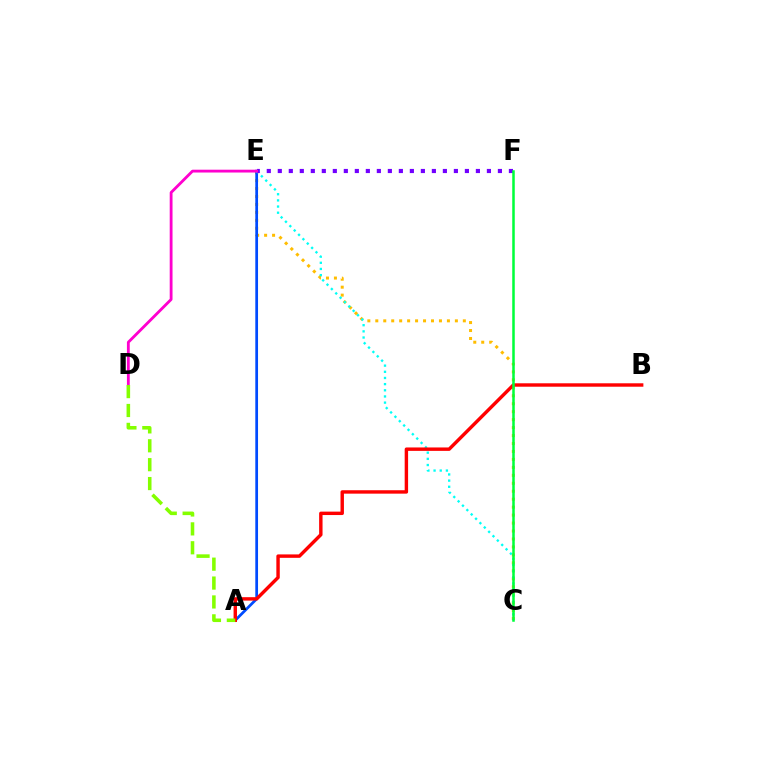{('C', 'E'): [{'color': '#ffbd00', 'line_style': 'dotted', 'thickness': 2.16}, {'color': '#00fff6', 'line_style': 'dotted', 'thickness': 1.67}], ('A', 'E'): [{'color': '#004bff', 'line_style': 'solid', 'thickness': 1.97}], ('A', 'B'): [{'color': '#ff0000', 'line_style': 'solid', 'thickness': 2.46}], ('E', 'F'): [{'color': '#7200ff', 'line_style': 'dotted', 'thickness': 2.99}], ('C', 'F'): [{'color': '#00ff39', 'line_style': 'solid', 'thickness': 1.82}], ('D', 'E'): [{'color': '#ff00cf', 'line_style': 'solid', 'thickness': 2.03}], ('A', 'D'): [{'color': '#84ff00', 'line_style': 'dashed', 'thickness': 2.57}]}